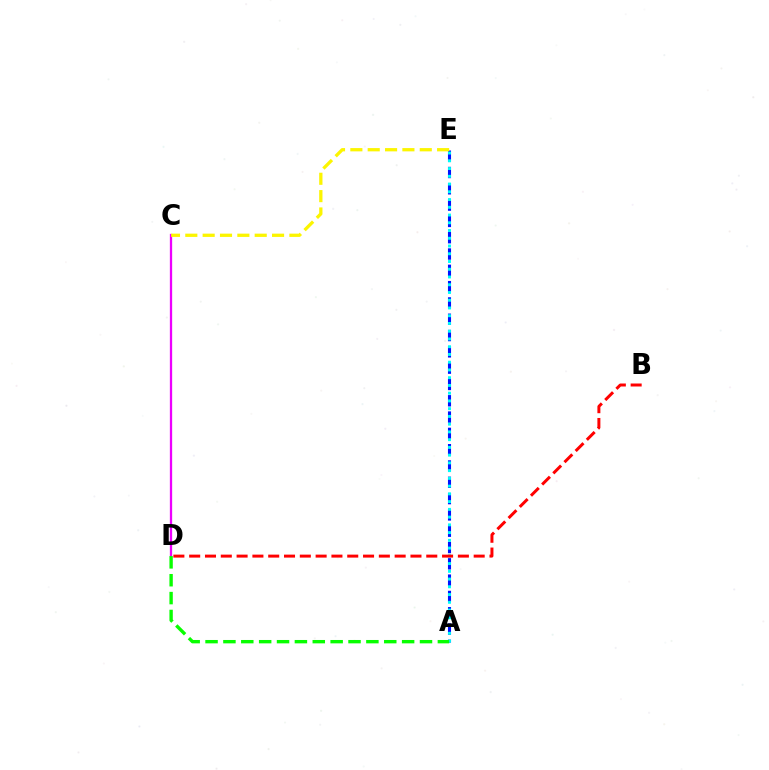{('C', 'D'): [{'color': '#ee00ff', 'line_style': 'solid', 'thickness': 1.65}], ('A', 'E'): [{'color': '#0010ff', 'line_style': 'dashed', 'thickness': 2.22}, {'color': '#00fff6', 'line_style': 'dotted', 'thickness': 2.1}], ('C', 'E'): [{'color': '#fcf500', 'line_style': 'dashed', 'thickness': 2.36}], ('A', 'D'): [{'color': '#08ff00', 'line_style': 'dashed', 'thickness': 2.43}], ('B', 'D'): [{'color': '#ff0000', 'line_style': 'dashed', 'thickness': 2.15}]}